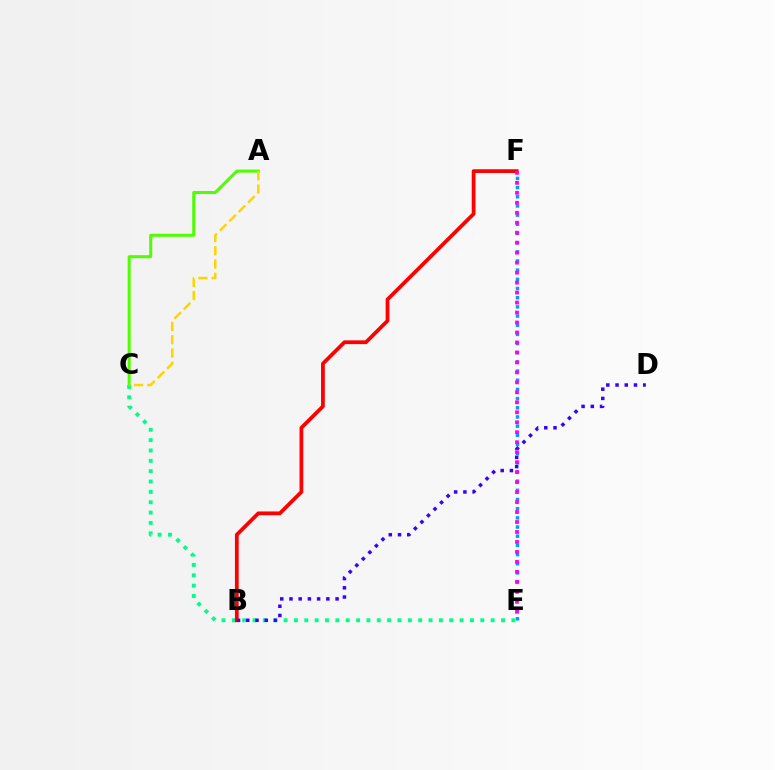{('C', 'E'): [{'color': '#00ff86', 'line_style': 'dotted', 'thickness': 2.81}], ('A', 'C'): [{'color': '#4fff00', 'line_style': 'solid', 'thickness': 2.17}, {'color': '#ffd500', 'line_style': 'dashed', 'thickness': 1.8}], ('B', 'F'): [{'color': '#ff0000', 'line_style': 'solid', 'thickness': 2.7}], ('E', 'F'): [{'color': '#009eff', 'line_style': 'dotted', 'thickness': 2.49}, {'color': '#ff00ed', 'line_style': 'dotted', 'thickness': 2.71}], ('B', 'D'): [{'color': '#3700ff', 'line_style': 'dotted', 'thickness': 2.51}]}